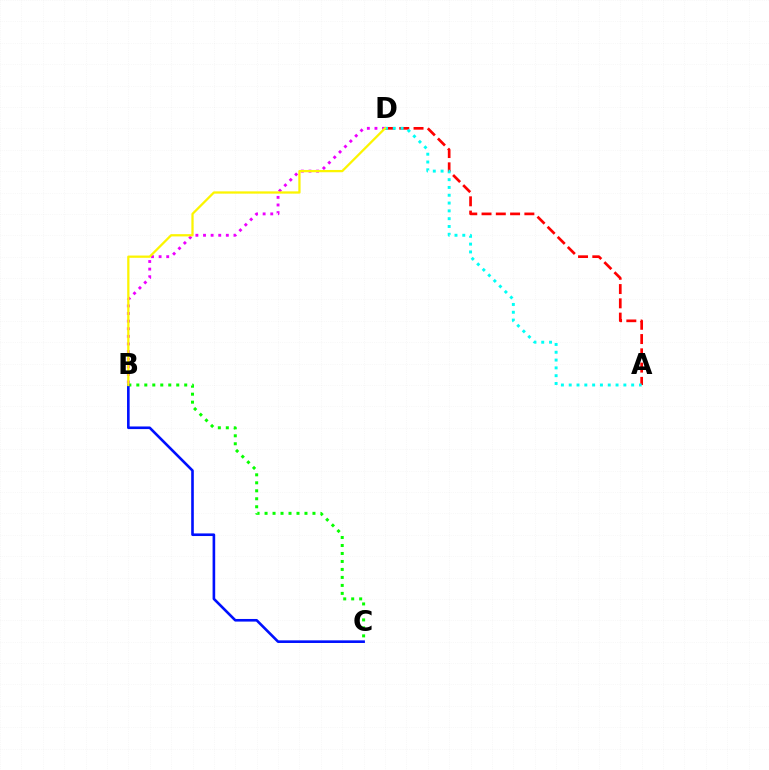{('A', 'D'): [{'color': '#ff0000', 'line_style': 'dashed', 'thickness': 1.94}, {'color': '#00fff6', 'line_style': 'dotted', 'thickness': 2.12}], ('B', 'D'): [{'color': '#ee00ff', 'line_style': 'dotted', 'thickness': 2.07}, {'color': '#fcf500', 'line_style': 'solid', 'thickness': 1.63}], ('B', 'C'): [{'color': '#08ff00', 'line_style': 'dotted', 'thickness': 2.17}, {'color': '#0010ff', 'line_style': 'solid', 'thickness': 1.89}]}